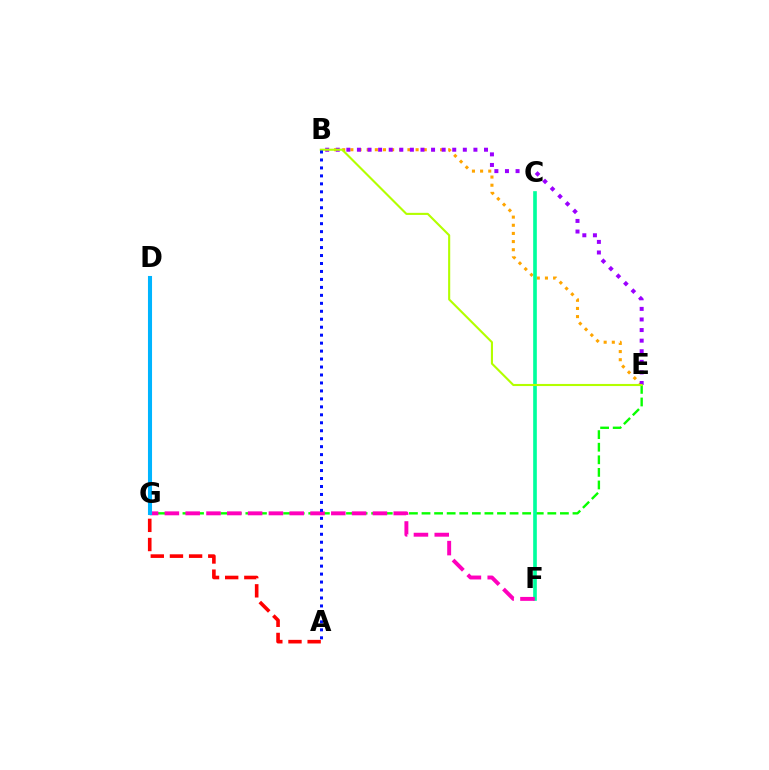{('B', 'E'): [{'color': '#ffa500', 'line_style': 'dotted', 'thickness': 2.21}, {'color': '#9b00ff', 'line_style': 'dotted', 'thickness': 2.88}, {'color': '#b3ff00', 'line_style': 'solid', 'thickness': 1.52}], ('E', 'G'): [{'color': '#08ff00', 'line_style': 'dashed', 'thickness': 1.71}], ('C', 'F'): [{'color': '#00ff9d', 'line_style': 'solid', 'thickness': 2.63}], ('F', 'G'): [{'color': '#ff00bd', 'line_style': 'dashed', 'thickness': 2.83}], ('A', 'G'): [{'color': '#ff0000', 'line_style': 'dashed', 'thickness': 2.6}], ('A', 'B'): [{'color': '#0010ff', 'line_style': 'dotted', 'thickness': 2.16}], ('D', 'G'): [{'color': '#00b5ff', 'line_style': 'solid', 'thickness': 2.93}]}